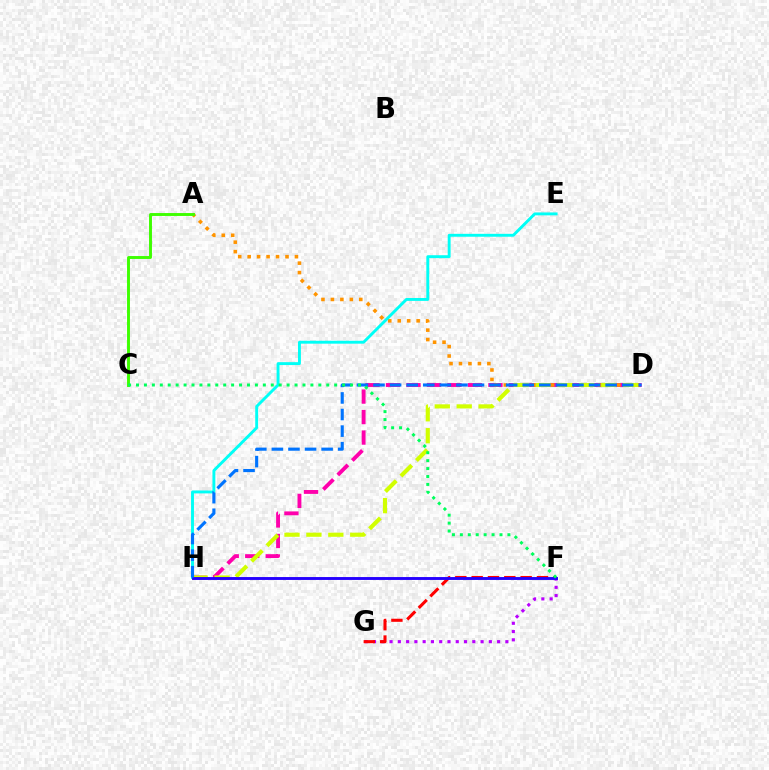{('F', 'G'): [{'color': '#b900ff', 'line_style': 'dotted', 'thickness': 2.25}, {'color': '#ff0000', 'line_style': 'dashed', 'thickness': 2.22}], ('D', 'H'): [{'color': '#ff00ac', 'line_style': 'dashed', 'thickness': 2.78}, {'color': '#d1ff00', 'line_style': 'dashed', 'thickness': 2.98}, {'color': '#0074ff', 'line_style': 'dashed', 'thickness': 2.25}], ('A', 'D'): [{'color': '#ff9400', 'line_style': 'dotted', 'thickness': 2.57}], ('E', 'H'): [{'color': '#00fff6', 'line_style': 'solid', 'thickness': 2.09}], ('F', 'H'): [{'color': '#2500ff', 'line_style': 'solid', 'thickness': 2.08}], ('A', 'C'): [{'color': '#3dff00', 'line_style': 'solid', 'thickness': 2.1}], ('C', 'F'): [{'color': '#00ff5c', 'line_style': 'dotted', 'thickness': 2.15}]}